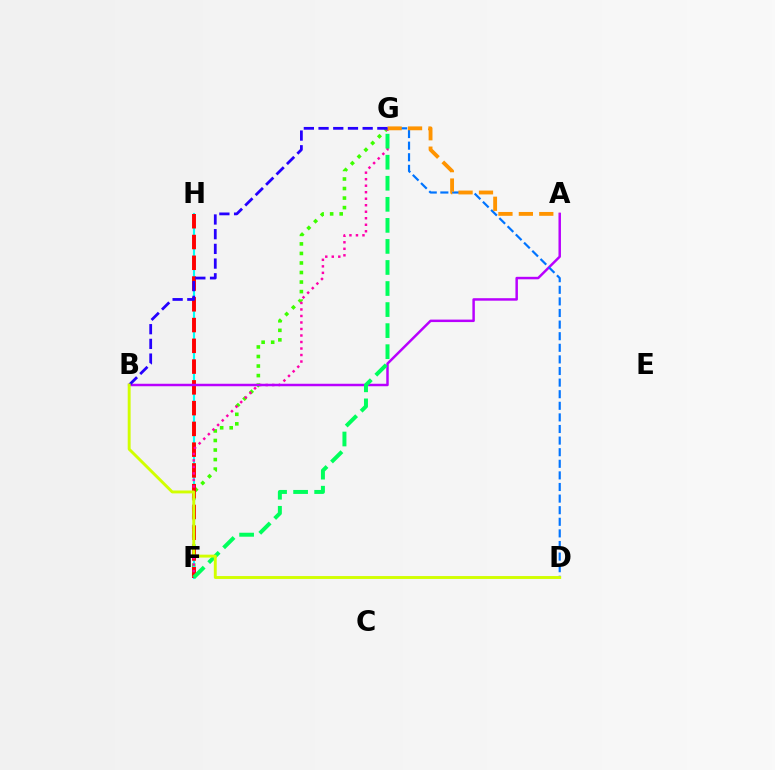{('F', 'G'): [{'color': '#3dff00', 'line_style': 'dotted', 'thickness': 2.59}, {'color': '#ff00ac', 'line_style': 'dotted', 'thickness': 1.77}, {'color': '#00ff5c', 'line_style': 'dashed', 'thickness': 2.86}], ('F', 'H'): [{'color': '#00fff6', 'line_style': 'solid', 'thickness': 1.53}, {'color': '#ff0000', 'line_style': 'dashed', 'thickness': 2.82}], ('A', 'B'): [{'color': '#b900ff', 'line_style': 'solid', 'thickness': 1.79}], ('D', 'G'): [{'color': '#0074ff', 'line_style': 'dashed', 'thickness': 1.58}], ('A', 'G'): [{'color': '#ff9400', 'line_style': 'dashed', 'thickness': 2.77}], ('B', 'G'): [{'color': '#2500ff', 'line_style': 'dashed', 'thickness': 2.0}], ('B', 'D'): [{'color': '#d1ff00', 'line_style': 'solid', 'thickness': 2.09}]}